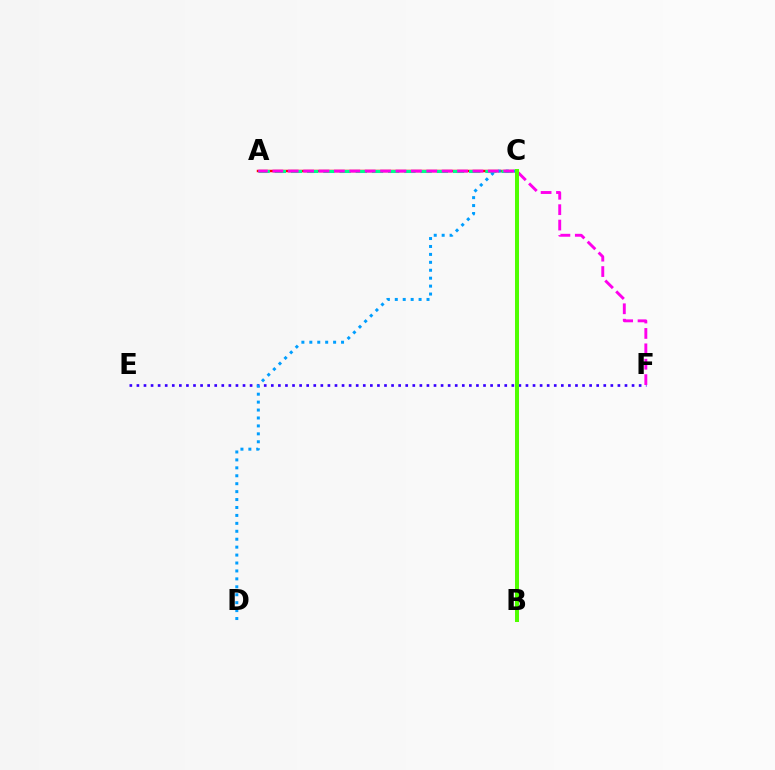{('A', 'C'): [{'color': '#ff0000', 'line_style': 'solid', 'thickness': 1.77}, {'color': '#00ff86', 'line_style': 'dashed', 'thickness': 2.2}], ('E', 'F'): [{'color': '#3700ff', 'line_style': 'dotted', 'thickness': 1.92}], ('C', 'D'): [{'color': '#009eff', 'line_style': 'dotted', 'thickness': 2.15}], ('B', 'C'): [{'color': '#ffd500', 'line_style': 'solid', 'thickness': 2.76}, {'color': '#4fff00', 'line_style': 'solid', 'thickness': 2.89}], ('A', 'F'): [{'color': '#ff00ed', 'line_style': 'dashed', 'thickness': 2.09}]}